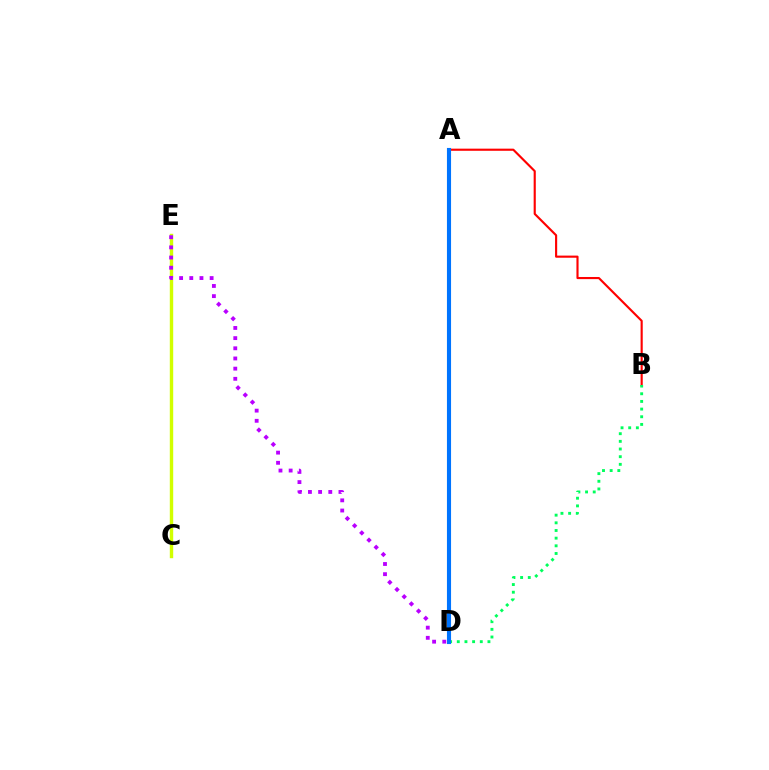{('A', 'B'): [{'color': '#ff0000', 'line_style': 'solid', 'thickness': 1.54}], ('B', 'D'): [{'color': '#00ff5c', 'line_style': 'dotted', 'thickness': 2.08}], ('C', 'E'): [{'color': '#d1ff00', 'line_style': 'solid', 'thickness': 2.45}], ('D', 'E'): [{'color': '#b900ff', 'line_style': 'dotted', 'thickness': 2.76}], ('A', 'D'): [{'color': '#0074ff', 'line_style': 'solid', 'thickness': 2.96}]}